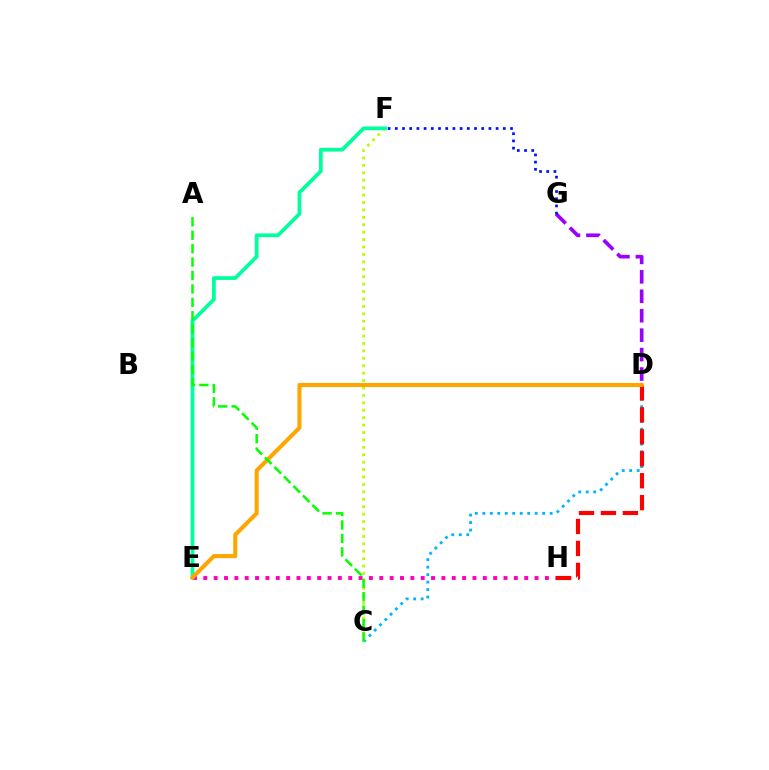{('C', 'D'): [{'color': '#00b5ff', 'line_style': 'dotted', 'thickness': 2.03}], ('C', 'F'): [{'color': '#b3ff00', 'line_style': 'dotted', 'thickness': 2.02}], ('D', 'G'): [{'color': '#9b00ff', 'line_style': 'dashed', 'thickness': 2.64}], ('D', 'H'): [{'color': '#ff0000', 'line_style': 'dashed', 'thickness': 2.98}], ('E', 'H'): [{'color': '#ff00bd', 'line_style': 'dotted', 'thickness': 2.81}], ('E', 'F'): [{'color': '#00ff9d', 'line_style': 'solid', 'thickness': 2.71}], ('F', 'G'): [{'color': '#0010ff', 'line_style': 'dotted', 'thickness': 1.96}], ('D', 'E'): [{'color': '#ffa500', 'line_style': 'solid', 'thickness': 2.92}], ('A', 'C'): [{'color': '#08ff00', 'line_style': 'dashed', 'thickness': 1.82}]}